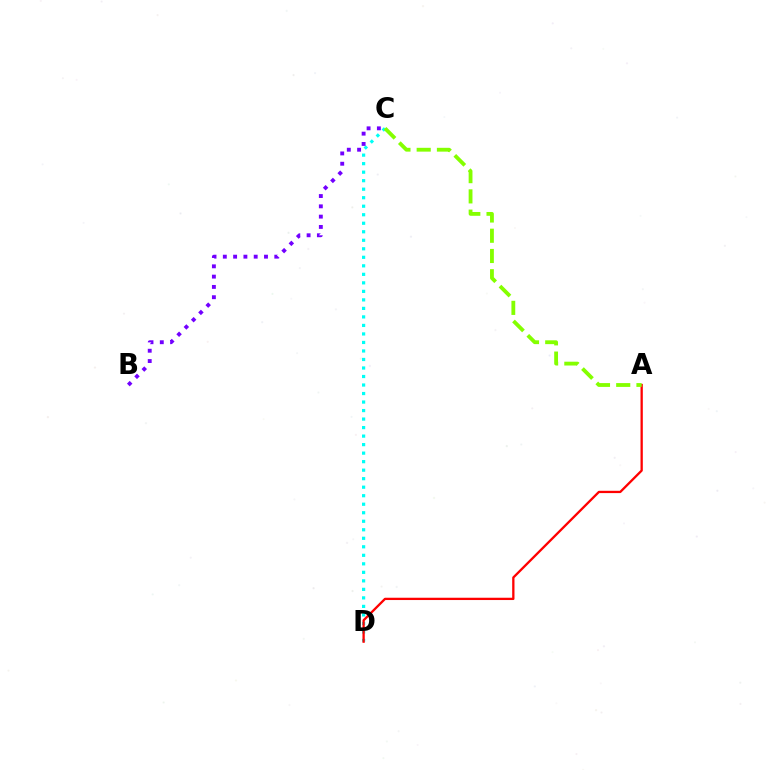{('C', 'D'): [{'color': '#00fff6', 'line_style': 'dotted', 'thickness': 2.31}], ('B', 'C'): [{'color': '#7200ff', 'line_style': 'dotted', 'thickness': 2.8}], ('A', 'D'): [{'color': '#ff0000', 'line_style': 'solid', 'thickness': 1.66}], ('A', 'C'): [{'color': '#84ff00', 'line_style': 'dashed', 'thickness': 2.75}]}